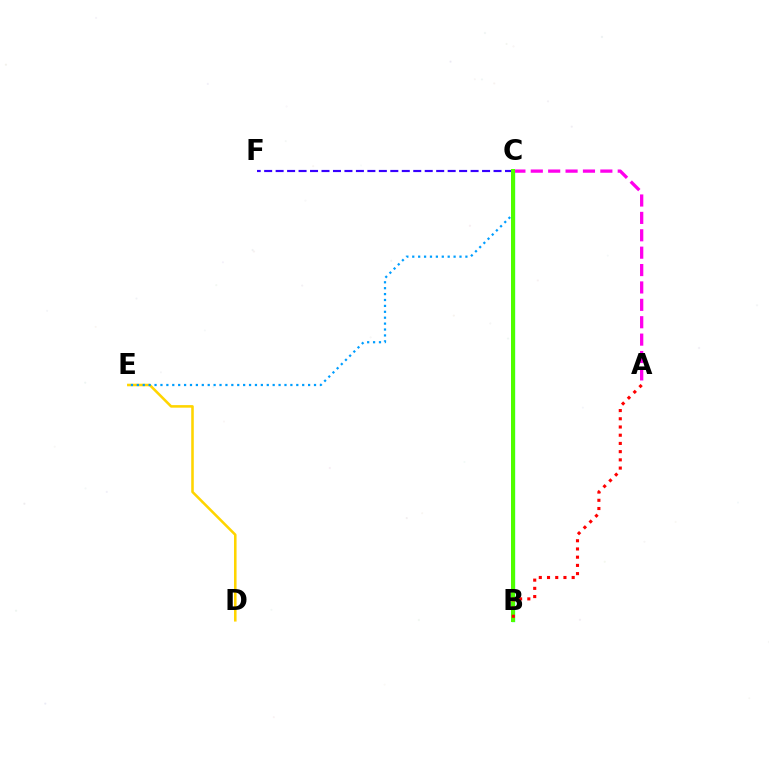{('B', 'C'): [{'color': '#00ff86', 'line_style': 'solid', 'thickness': 2.42}, {'color': '#4fff00', 'line_style': 'solid', 'thickness': 2.87}], ('A', 'C'): [{'color': '#ff00ed', 'line_style': 'dashed', 'thickness': 2.36}], ('D', 'E'): [{'color': '#ffd500', 'line_style': 'solid', 'thickness': 1.85}], ('C', 'F'): [{'color': '#3700ff', 'line_style': 'dashed', 'thickness': 1.56}], ('C', 'E'): [{'color': '#009eff', 'line_style': 'dotted', 'thickness': 1.6}], ('A', 'B'): [{'color': '#ff0000', 'line_style': 'dotted', 'thickness': 2.23}]}